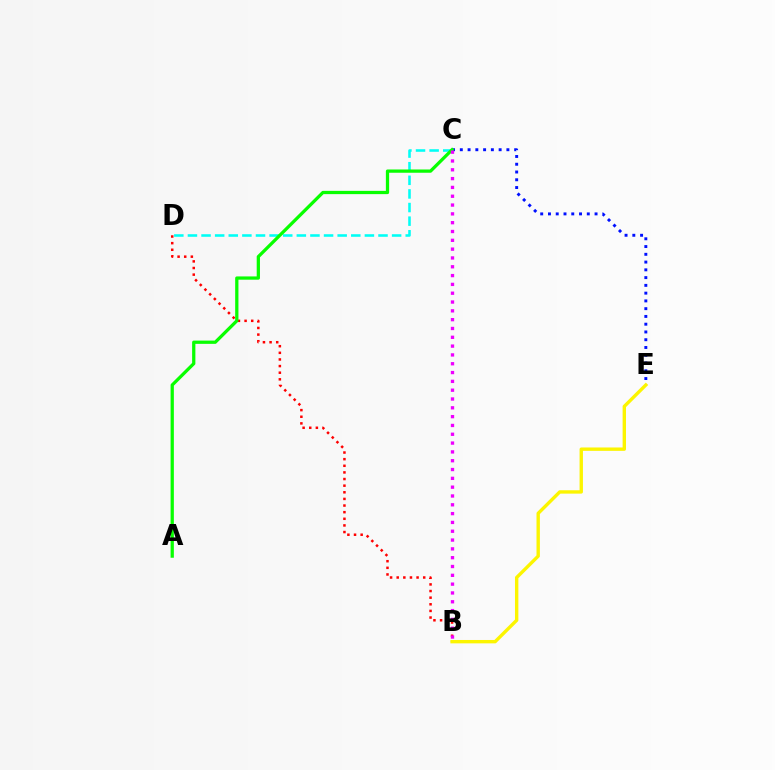{('B', 'D'): [{'color': '#ff0000', 'line_style': 'dotted', 'thickness': 1.8}], ('C', 'E'): [{'color': '#0010ff', 'line_style': 'dotted', 'thickness': 2.11}], ('C', 'D'): [{'color': '#00fff6', 'line_style': 'dashed', 'thickness': 1.85}], ('A', 'C'): [{'color': '#08ff00', 'line_style': 'solid', 'thickness': 2.35}], ('B', 'E'): [{'color': '#fcf500', 'line_style': 'solid', 'thickness': 2.43}], ('B', 'C'): [{'color': '#ee00ff', 'line_style': 'dotted', 'thickness': 2.4}]}